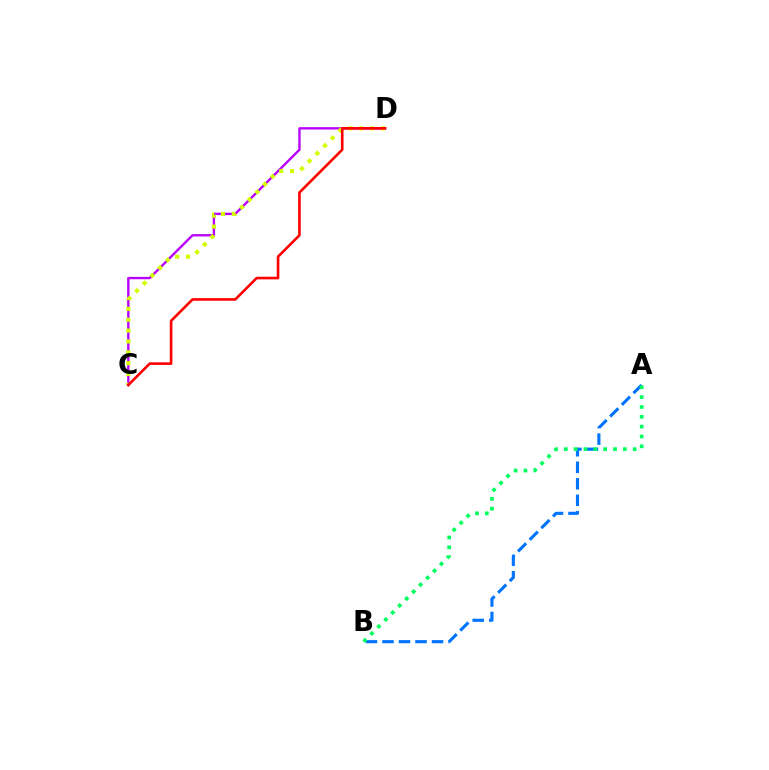{('A', 'B'): [{'color': '#0074ff', 'line_style': 'dashed', 'thickness': 2.24}, {'color': '#00ff5c', 'line_style': 'dotted', 'thickness': 2.67}], ('C', 'D'): [{'color': '#b900ff', 'line_style': 'solid', 'thickness': 1.71}, {'color': '#d1ff00', 'line_style': 'dotted', 'thickness': 2.95}, {'color': '#ff0000', 'line_style': 'solid', 'thickness': 1.89}]}